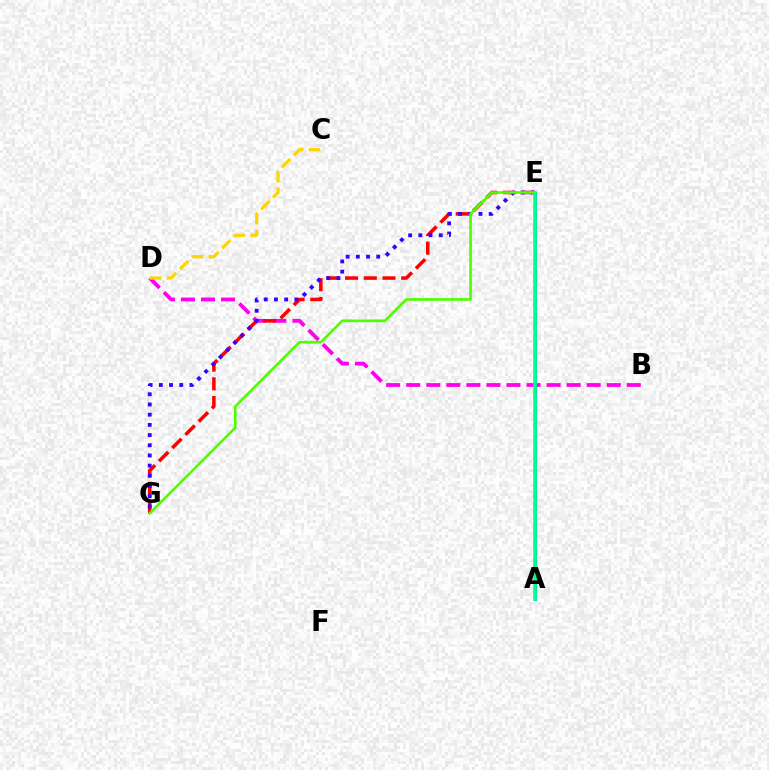{('B', 'D'): [{'color': '#ff00ed', 'line_style': 'dashed', 'thickness': 2.72}], ('E', 'G'): [{'color': '#ff0000', 'line_style': 'dashed', 'thickness': 2.54}, {'color': '#3700ff', 'line_style': 'dotted', 'thickness': 2.77}, {'color': '#4fff00', 'line_style': 'solid', 'thickness': 1.91}], ('C', 'D'): [{'color': '#ffd500', 'line_style': 'dashed', 'thickness': 2.3}], ('A', 'E'): [{'color': '#009eff', 'line_style': 'solid', 'thickness': 2.13}, {'color': '#00ff86', 'line_style': 'solid', 'thickness': 2.57}]}